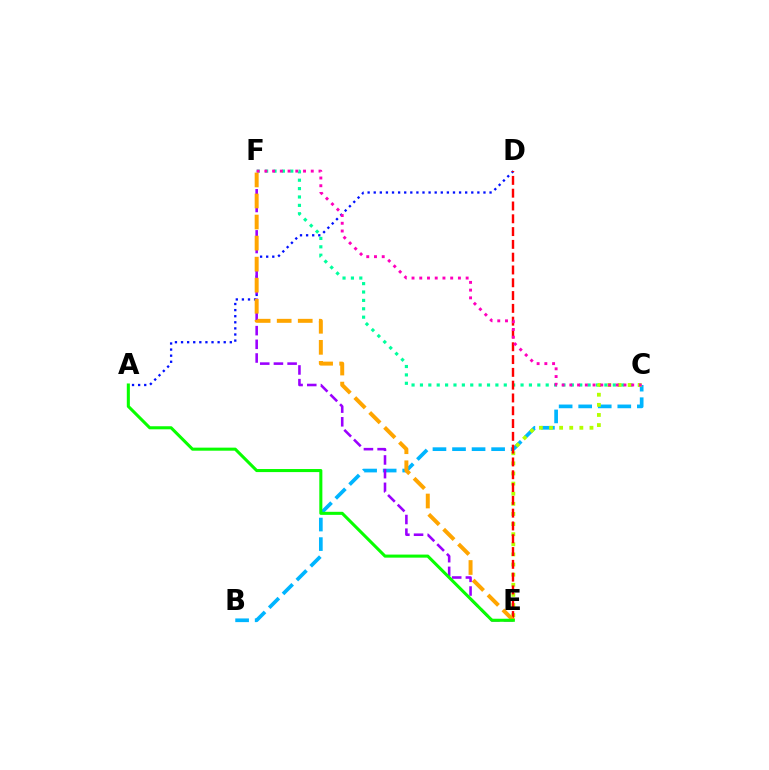{('A', 'D'): [{'color': '#0010ff', 'line_style': 'dotted', 'thickness': 1.66}], ('B', 'C'): [{'color': '#00b5ff', 'line_style': 'dashed', 'thickness': 2.66}], ('E', 'F'): [{'color': '#9b00ff', 'line_style': 'dashed', 'thickness': 1.86}, {'color': '#ffa500', 'line_style': 'dashed', 'thickness': 2.86}], ('C', 'F'): [{'color': '#00ff9d', 'line_style': 'dotted', 'thickness': 2.28}, {'color': '#ff00bd', 'line_style': 'dotted', 'thickness': 2.1}], ('C', 'E'): [{'color': '#b3ff00', 'line_style': 'dotted', 'thickness': 2.75}], ('D', 'E'): [{'color': '#ff0000', 'line_style': 'dashed', 'thickness': 1.74}], ('A', 'E'): [{'color': '#08ff00', 'line_style': 'solid', 'thickness': 2.2}]}